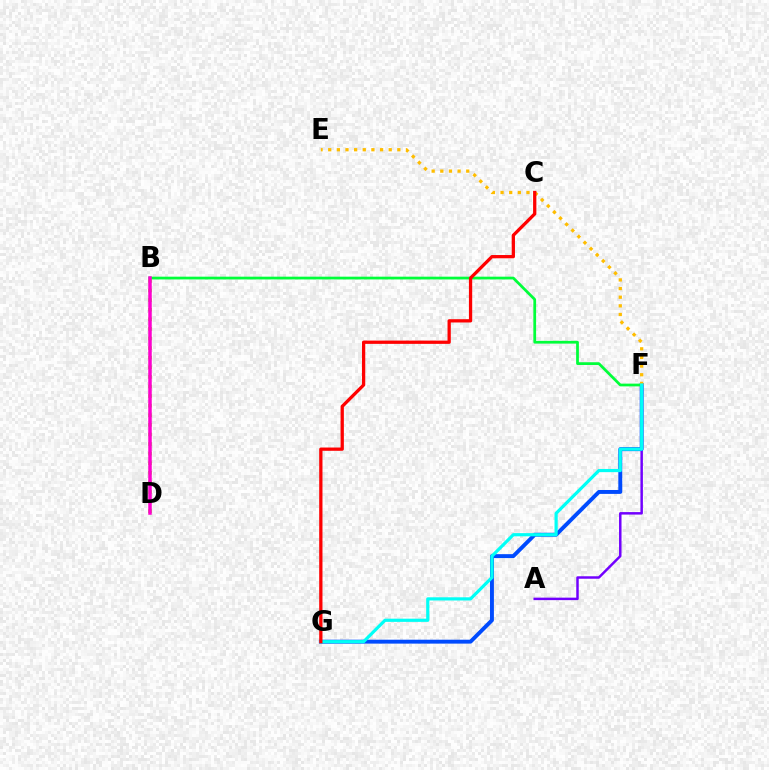{('A', 'F'): [{'color': '#7200ff', 'line_style': 'solid', 'thickness': 1.79}], ('F', 'G'): [{'color': '#004bff', 'line_style': 'solid', 'thickness': 2.82}, {'color': '#00fff6', 'line_style': 'solid', 'thickness': 2.29}], ('B', 'F'): [{'color': '#00ff39', 'line_style': 'solid', 'thickness': 1.98}], ('E', 'F'): [{'color': '#ffbd00', 'line_style': 'dotted', 'thickness': 2.35}], ('B', 'D'): [{'color': '#84ff00', 'line_style': 'dotted', 'thickness': 2.61}, {'color': '#ff00cf', 'line_style': 'solid', 'thickness': 2.52}], ('C', 'G'): [{'color': '#ff0000', 'line_style': 'solid', 'thickness': 2.36}]}